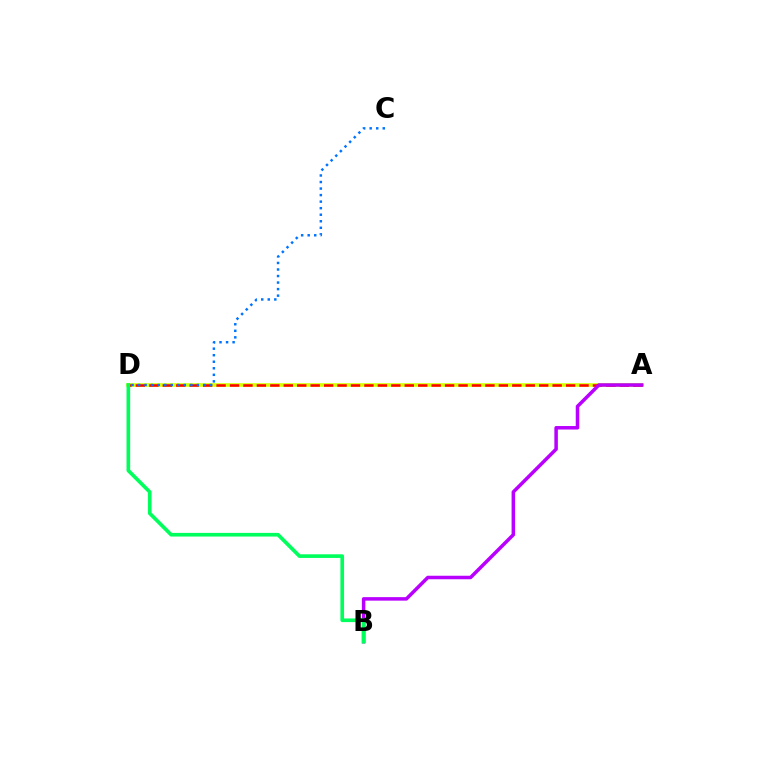{('A', 'D'): [{'color': '#d1ff00', 'line_style': 'solid', 'thickness': 2.59}, {'color': '#ff0000', 'line_style': 'dashed', 'thickness': 1.83}], ('A', 'B'): [{'color': '#b900ff', 'line_style': 'solid', 'thickness': 2.52}], ('B', 'D'): [{'color': '#00ff5c', 'line_style': 'solid', 'thickness': 2.63}], ('C', 'D'): [{'color': '#0074ff', 'line_style': 'dotted', 'thickness': 1.78}]}